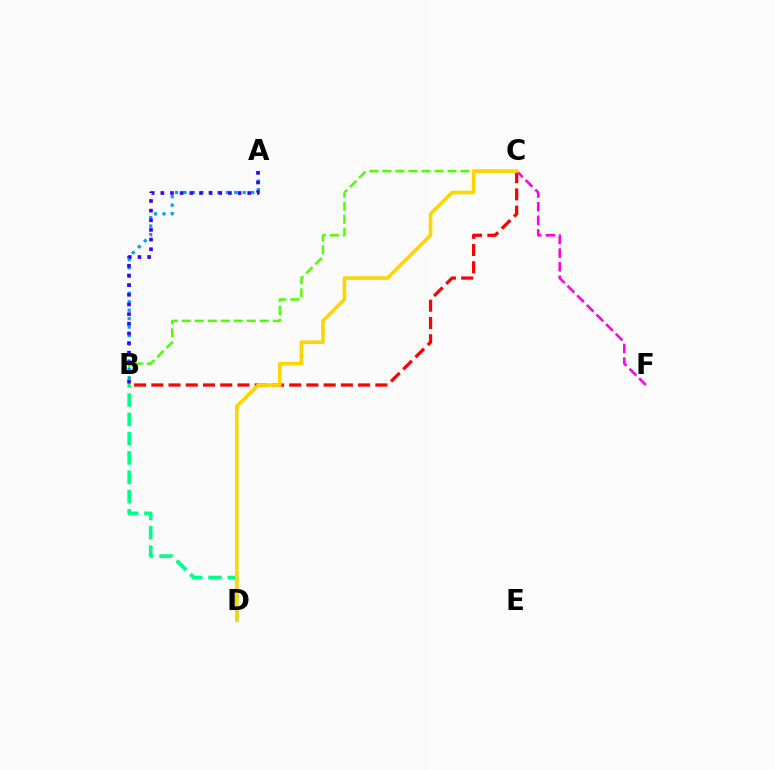{('B', 'C'): [{'color': '#4fff00', 'line_style': 'dashed', 'thickness': 1.77}, {'color': '#ff0000', 'line_style': 'dashed', 'thickness': 2.34}], ('A', 'B'): [{'color': '#009eff', 'line_style': 'dotted', 'thickness': 2.3}, {'color': '#3700ff', 'line_style': 'dotted', 'thickness': 2.62}], ('B', 'D'): [{'color': '#00ff86', 'line_style': 'dashed', 'thickness': 2.62}], ('C', 'F'): [{'color': '#ff00ed', 'line_style': 'dashed', 'thickness': 1.85}], ('C', 'D'): [{'color': '#ffd500', 'line_style': 'solid', 'thickness': 2.58}]}